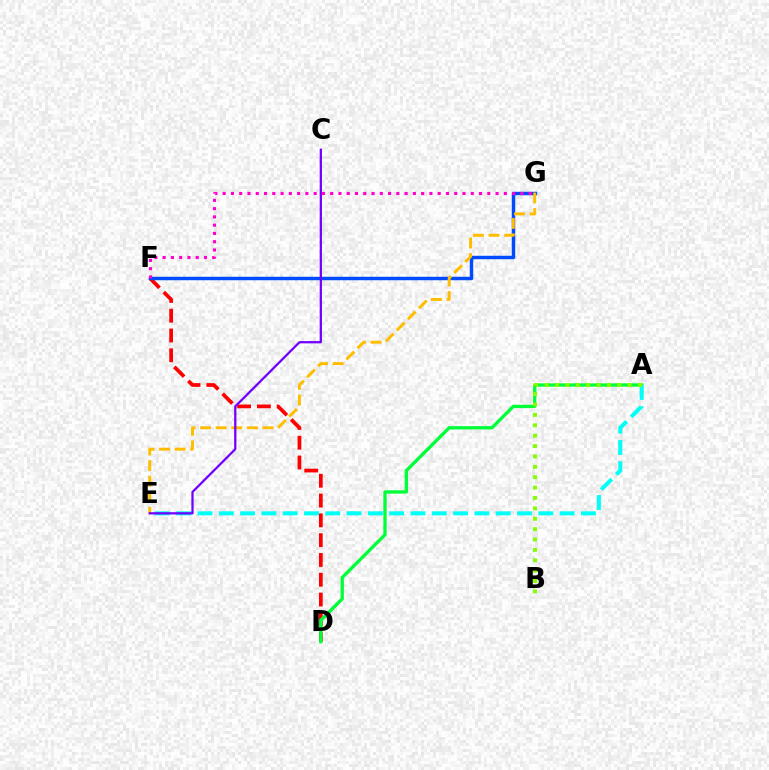{('D', 'F'): [{'color': '#ff0000', 'line_style': 'dashed', 'thickness': 2.69}], ('A', 'D'): [{'color': '#00ff39', 'line_style': 'solid', 'thickness': 2.39}], ('F', 'G'): [{'color': '#004bff', 'line_style': 'solid', 'thickness': 2.49}, {'color': '#ff00cf', 'line_style': 'dotted', 'thickness': 2.25}], ('E', 'G'): [{'color': '#ffbd00', 'line_style': 'dashed', 'thickness': 2.12}], ('A', 'E'): [{'color': '#00fff6', 'line_style': 'dashed', 'thickness': 2.89}], ('C', 'E'): [{'color': '#7200ff', 'line_style': 'solid', 'thickness': 1.63}], ('A', 'B'): [{'color': '#84ff00', 'line_style': 'dotted', 'thickness': 2.82}]}